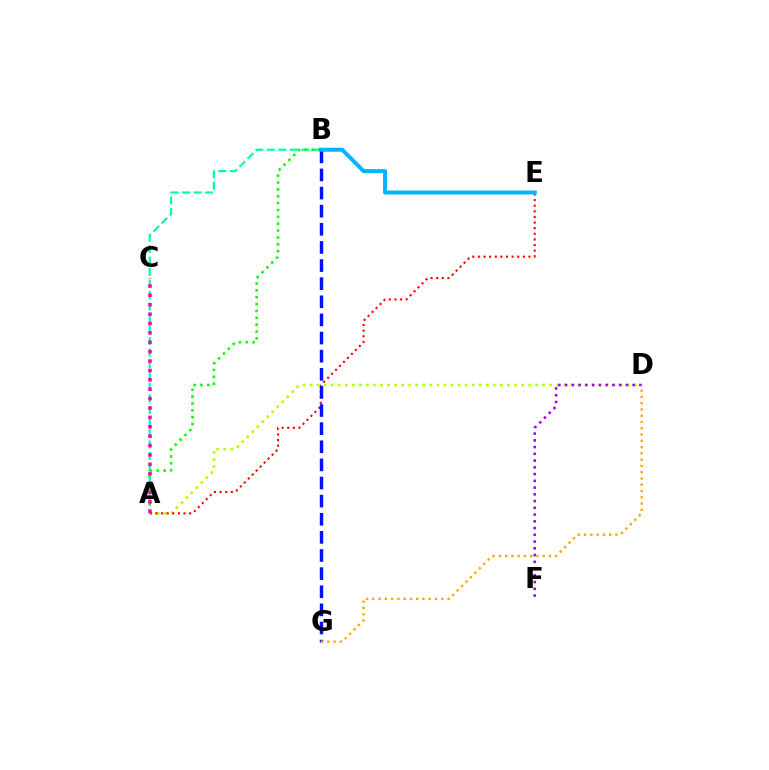{('A', 'D'): [{'color': '#b3ff00', 'line_style': 'dotted', 'thickness': 1.92}], ('A', 'E'): [{'color': '#ff0000', 'line_style': 'dotted', 'thickness': 1.53}], ('B', 'G'): [{'color': '#0010ff', 'line_style': 'dashed', 'thickness': 2.46}], ('D', 'F'): [{'color': '#9b00ff', 'line_style': 'dotted', 'thickness': 1.83}], ('A', 'B'): [{'color': '#00ff9d', 'line_style': 'dashed', 'thickness': 1.56}, {'color': '#08ff00', 'line_style': 'dotted', 'thickness': 1.86}], ('A', 'C'): [{'color': '#ff00bd', 'line_style': 'dotted', 'thickness': 2.55}], ('B', 'E'): [{'color': '#00b5ff', 'line_style': 'solid', 'thickness': 2.86}], ('D', 'G'): [{'color': '#ffa500', 'line_style': 'dotted', 'thickness': 1.7}]}